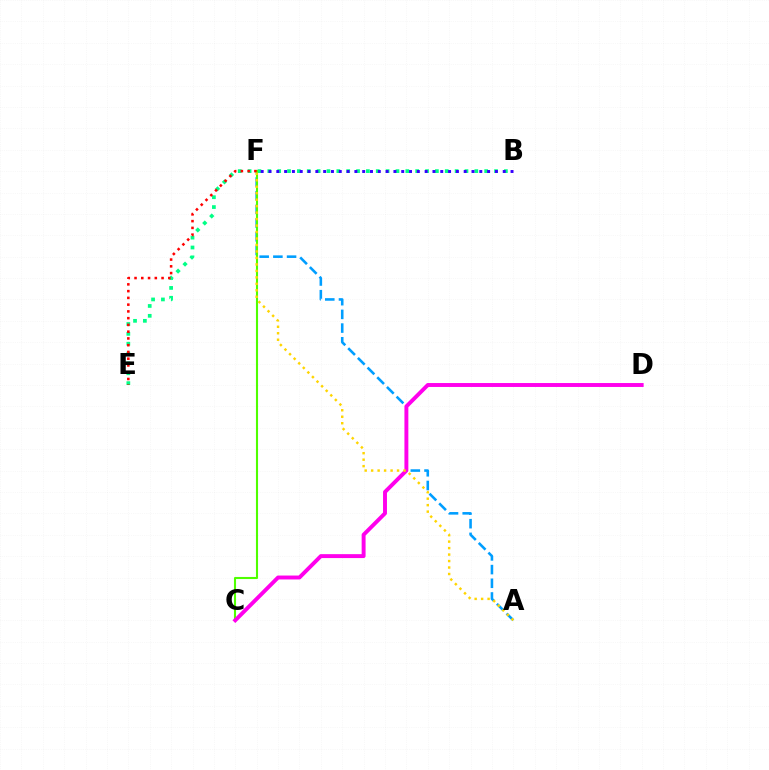{('B', 'E'): [{'color': '#00ff86', 'line_style': 'dotted', 'thickness': 2.68}], ('A', 'F'): [{'color': '#009eff', 'line_style': 'dashed', 'thickness': 1.86}, {'color': '#ffd500', 'line_style': 'dotted', 'thickness': 1.76}], ('C', 'F'): [{'color': '#4fff00', 'line_style': 'solid', 'thickness': 1.51}], ('E', 'F'): [{'color': '#ff0000', 'line_style': 'dotted', 'thickness': 1.84}], ('C', 'D'): [{'color': '#ff00ed', 'line_style': 'solid', 'thickness': 2.83}], ('B', 'F'): [{'color': '#3700ff', 'line_style': 'dotted', 'thickness': 2.12}]}